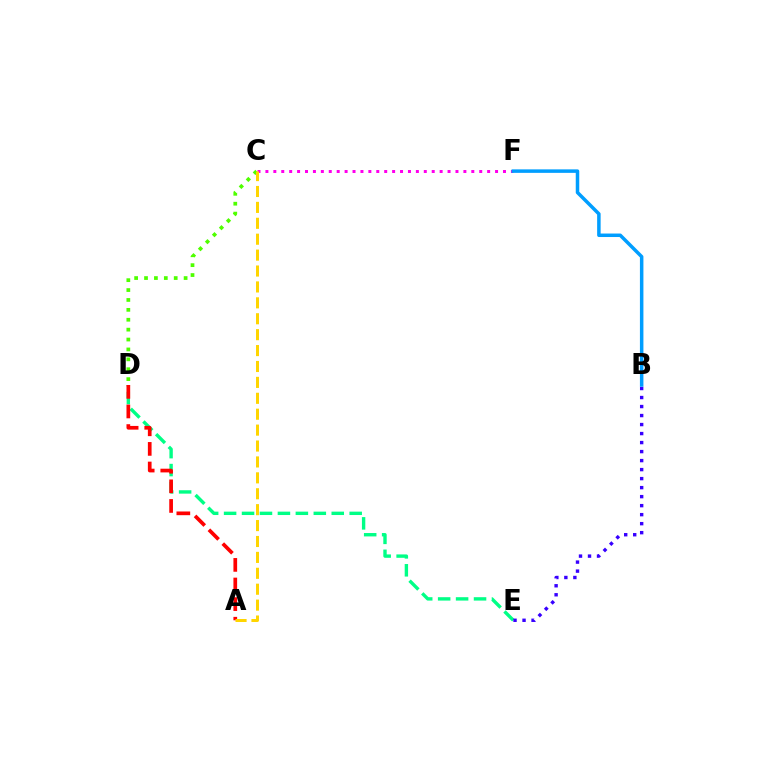{('C', 'F'): [{'color': '#ff00ed', 'line_style': 'dotted', 'thickness': 2.15}], ('D', 'E'): [{'color': '#00ff86', 'line_style': 'dashed', 'thickness': 2.44}], ('B', 'E'): [{'color': '#3700ff', 'line_style': 'dotted', 'thickness': 2.45}], ('C', 'D'): [{'color': '#4fff00', 'line_style': 'dotted', 'thickness': 2.69}], ('A', 'D'): [{'color': '#ff0000', 'line_style': 'dashed', 'thickness': 2.66}], ('B', 'F'): [{'color': '#009eff', 'line_style': 'solid', 'thickness': 2.52}], ('A', 'C'): [{'color': '#ffd500', 'line_style': 'dashed', 'thickness': 2.16}]}